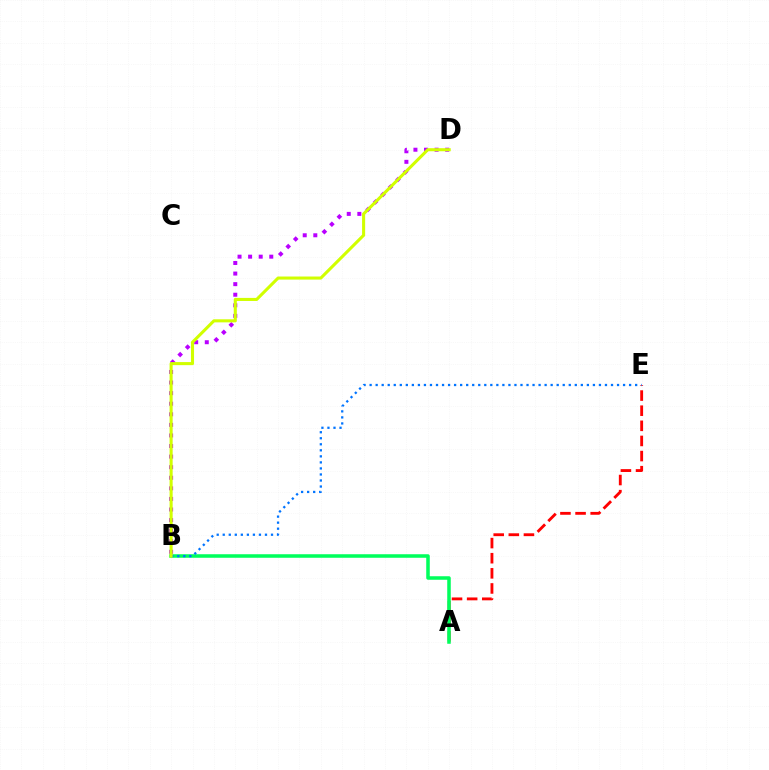{('B', 'D'): [{'color': '#b900ff', 'line_style': 'dotted', 'thickness': 2.87}, {'color': '#d1ff00', 'line_style': 'solid', 'thickness': 2.21}], ('A', 'E'): [{'color': '#ff0000', 'line_style': 'dashed', 'thickness': 2.05}], ('A', 'B'): [{'color': '#00ff5c', 'line_style': 'solid', 'thickness': 2.54}], ('B', 'E'): [{'color': '#0074ff', 'line_style': 'dotted', 'thickness': 1.64}]}